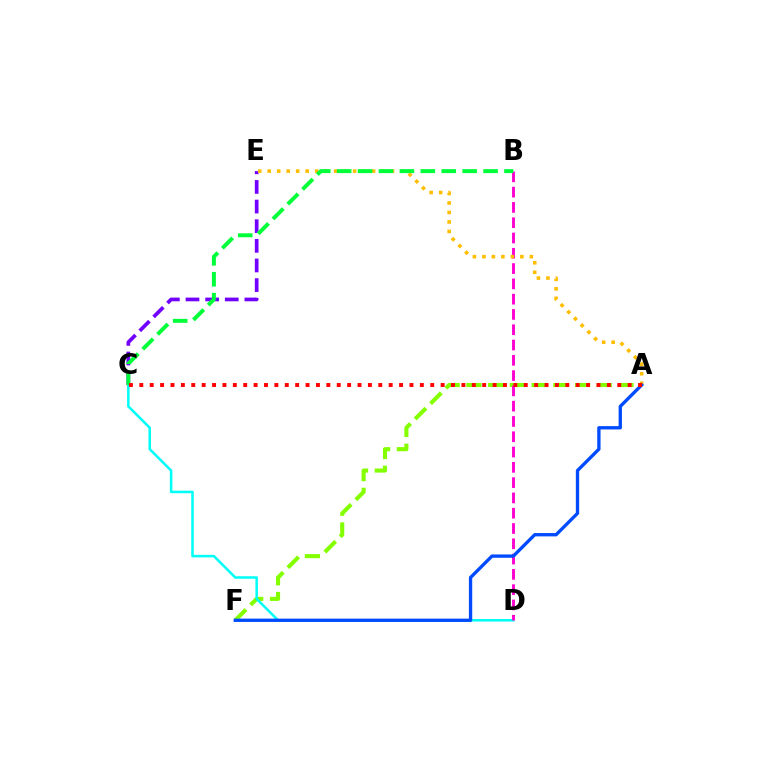{('C', 'E'): [{'color': '#7200ff', 'line_style': 'dashed', 'thickness': 2.67}], ('A', 'F'): [{'color': '#84ff00', 'line_style': 'dashed', 'thickness': 2.95}, {'color': '#004bff', 'line_style': 'solid', 'thickness': 2.39}], ('C', 'D'): [{'color': '#00fff6', 'line_style': 'solid', 'thickness': 1.82}], ('B', 'D'): [{'color': '#ff00cf', 'line_style': 'dashed', 'thickness': 2.08}], ('A', 'E'): [{'color': '#ffbd00', 'line_style': 'dotted', 'thickness': 2.58}], ('B', 'C'): [{'color': '#00ff39', 'line_style': 'dashed', 'thickness': 2.84}], ('A', 'C'): [{'color': '#ff0000', 'line_style': 'dotted', 'thickness': 2.82}]}